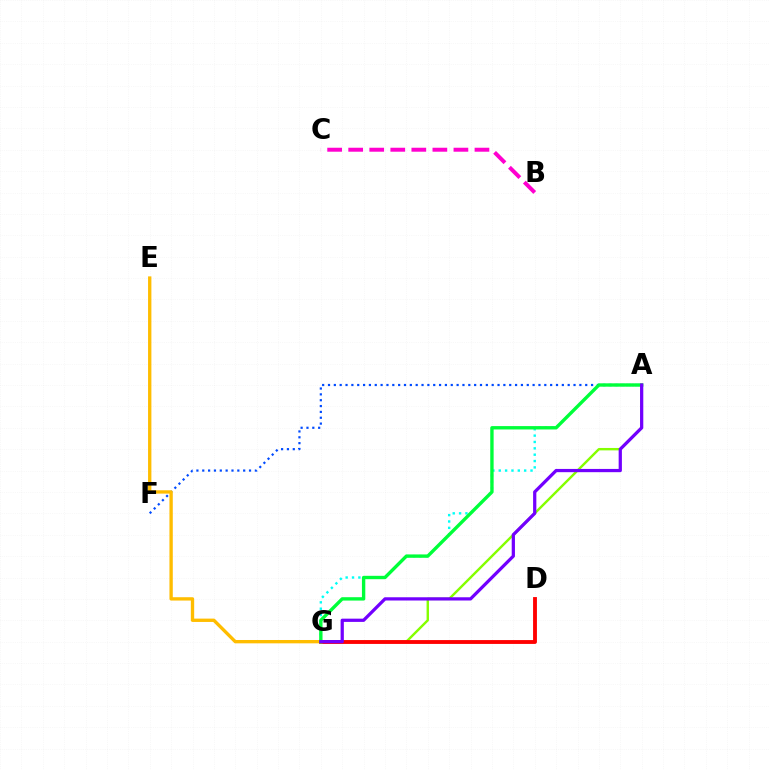{('A', 'G'): [{'color': '#84ff00', 'line_style': 'solid', 'thickness': 1.73}, {'color': '#00fff6', 'line_style': 'dotted', 'thickness': 1.73}, {'color': '#00ff39', 'line_style': 'solid', 'thickness': 2.43}, {'color': '#7200ff', 'line_style': 'solid', 'thickness': 2.33}], ('D', 'G'): [{'color': '#ff0000', 'line_style': 'solid', 'thickness': 2.78}], ('A', 'F'): [{'color': '#004bff', 'line_style': 'dotted', 'thickness': 1.59}], ('B', 'C'): [{'color': '#ff00cf', 'line_style': 'dashed', 'thickness': 2.86}], ('E', 'G'): [{'color': '#ffbd00', 'line_style': 'solid', 'thickness': 2.4}]}